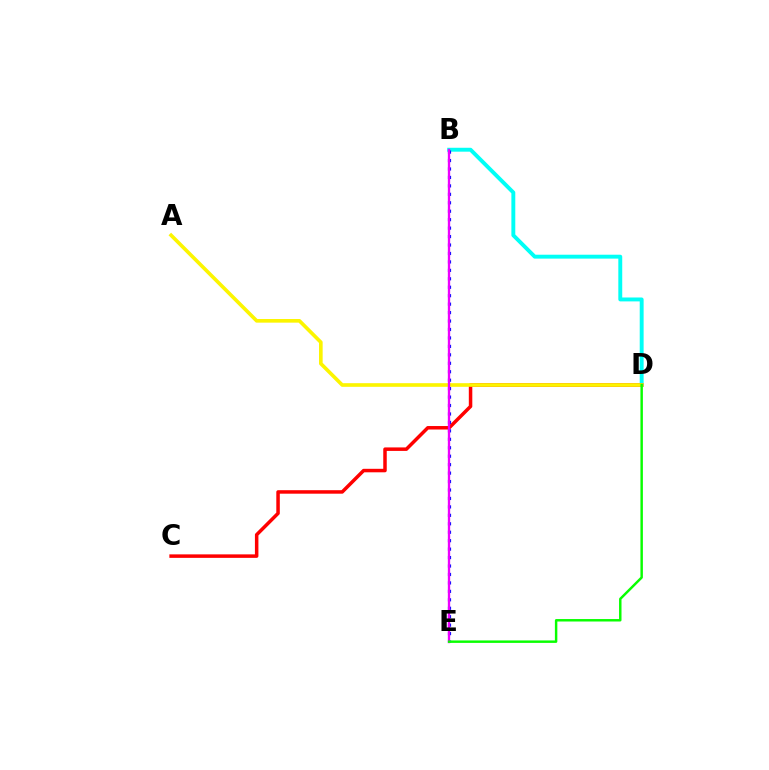{('B', 'D'): [{'color': '#00fff6', 'line_style': 'solid', 'thickness': 2.81}], ('C', 'D'): [{'color': '#ff0000', 'line_style': 'solid', 'thickness': 2.52}], ('B', 'E'): [{'color': '#0010ff', 'line_style': 'dotted', 'thickness': 2.3}, {'color': '#ee00ff', 'line_style': 'solid', 'thickness': 1.68}], ('A', 'D'): [{'color': '#fcf500', 'line_style': 'solid', 'thickness': 2.62}], ('D', 'E'): [{'color': '#08ff00', 'line_style': 'solid', 'thickness': 1.76}]}